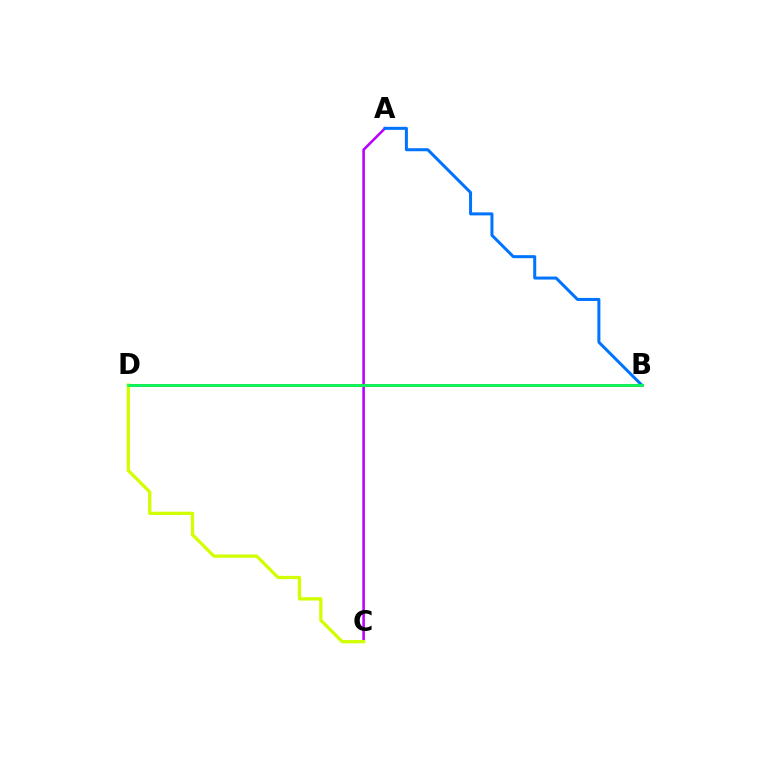{('A', 'C'): [{'color': '#b900ff', 'line_style': 'solid', 'thickness': 1.84}], ('B', 'D'): [{'color': '#ff0000', 'line_style': 'solid', 'thickness': 1.88}, {'color': '#00ff5c', 'line_style': 'solid', 'thickness': 1.99}], ('C', 'D'): [{'color': '#d1ff00', 'line_style': 'solid', 'thickness': 2.35}], ('A', 'B'): [{'color': '#0074ff', 'line_style': 'solid', 'thickness': 2.17}]}